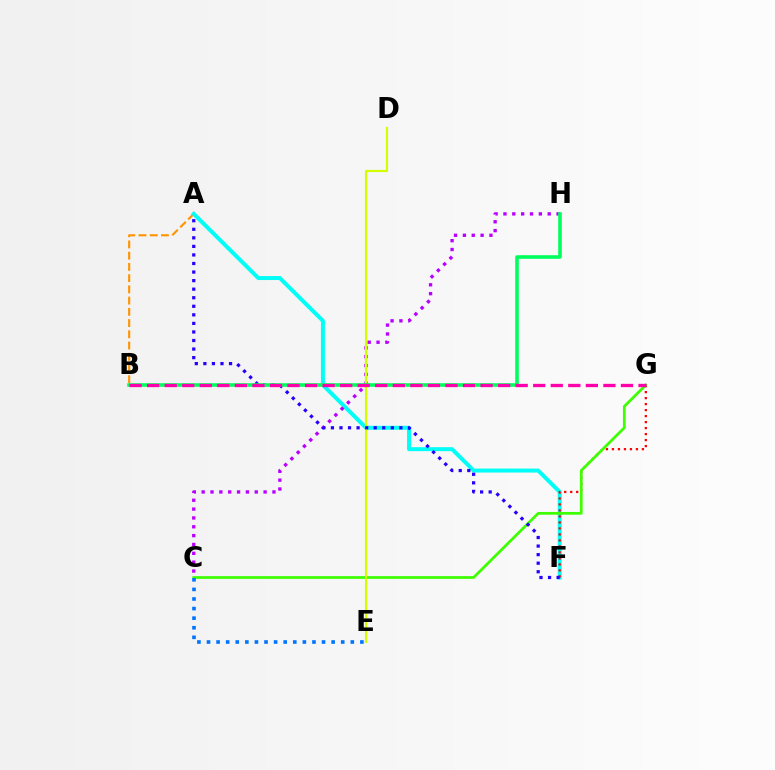{('A', 'B'): [{'color': '#ff9400', 'line_style': 'dashed', 'thickness': 1.53}], ('A', 'F'): [{'color': '#00fff6', 'line_style': 'solid', 'thickness': 2.86}, {'color': '#2500ff', 'line_style': 'dotted', 'thickness': 2.32}], ('C', 'H'): [{'color': '#b900ff', 'line_style': 'dotted', 'thickness': 2.4}], ('F', 'G'): [{'color': '#ff0000', 'line_style': 'dotted', 'thickness': 1.63}], ('C', 'G'): [{'color': '#3dff00', 'line_style': 'solid', 'thickness': 1.97}], ('C', 'E'): [{'color': '#0074ff', 'line_style': 'dotted', 'thickness': 2.6}], ('D', 'E'): [{'color': '#d1ff00', 'line_style': 'solid', 'thickness': 1.55}], ('B', 'H'): [{'color': '#00ff5c', 'line_style': 'solid', 'thickness': 2.58}], ('B', 'G'): [{'color': '#ff00ac', 'line_style': 'dashed', 'thickness': 2.38}]}